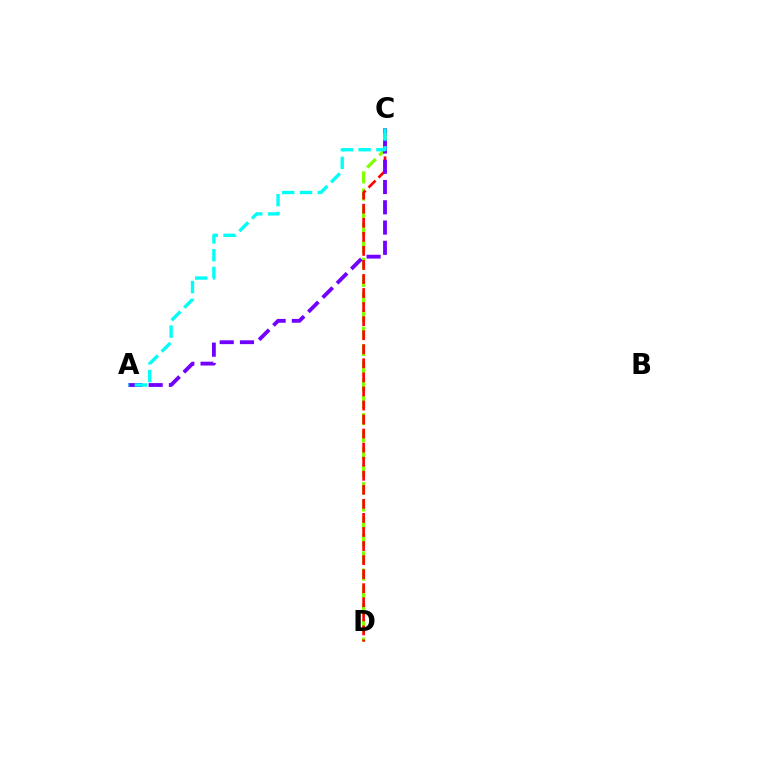{('C', 'D'): [{'color': '#84ff00', 'line_style': 'dashed', 'thickness': 2.35}, {'color': '#ff0000', 'line_style': 'dashed', 'thickness': 1.91}], ('A', 'C'): [{'color': '#7200ff', 'line_style': 'dashed', 'thickness': 2.75}, {'color': '#00fff6', 'line_style': 'dashed', 'thickness': 2.42}]}